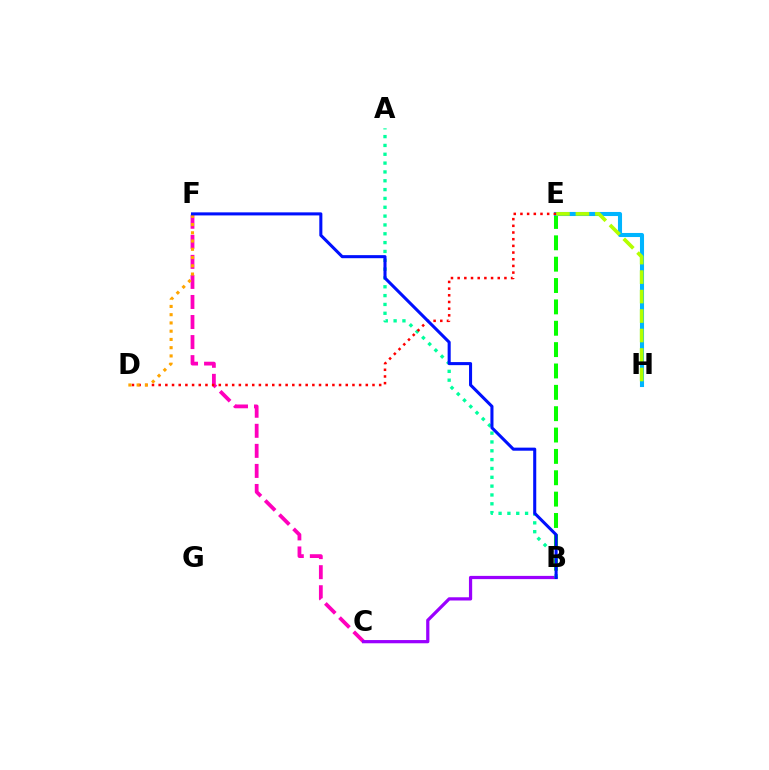{('C', 'F'): [{'color': '#ff00bd', 'line_style': 'dashed', 'thickness': 2.72}], ('B', 'C'): [{'color': '#9b00ff', 'line_style': 'solid', 'thickness': 2.32}], ('B', 'E'): [{'color': '#08ff00', 'line_style': 'dashed', 'thickness': 2.9}], ('A', 'B'): [{'color': '#00ff9d', 'line_style': 'dotted', 'thickness': 2.4}], ('E', 'H'): [{'color': '#00b5ff', 'line_style': 'solid', 'thickness': 2.93}, {'color': '#b3ff00', 'line_style': 'dashed', 'thickness': 2.65}], ('D', 'E'): [{'color': '#ff0000', 'line_style': 'dotted', 'thickness': 1.82}], ('D', 'F'): [{'color': '#ffa500', 'line_style': 'dotted', 'thickness': 2.24}], ('B', 'F'): [{'color': '#0010ff', 'line_style': 'solid', 'thickness': 2.2}]}